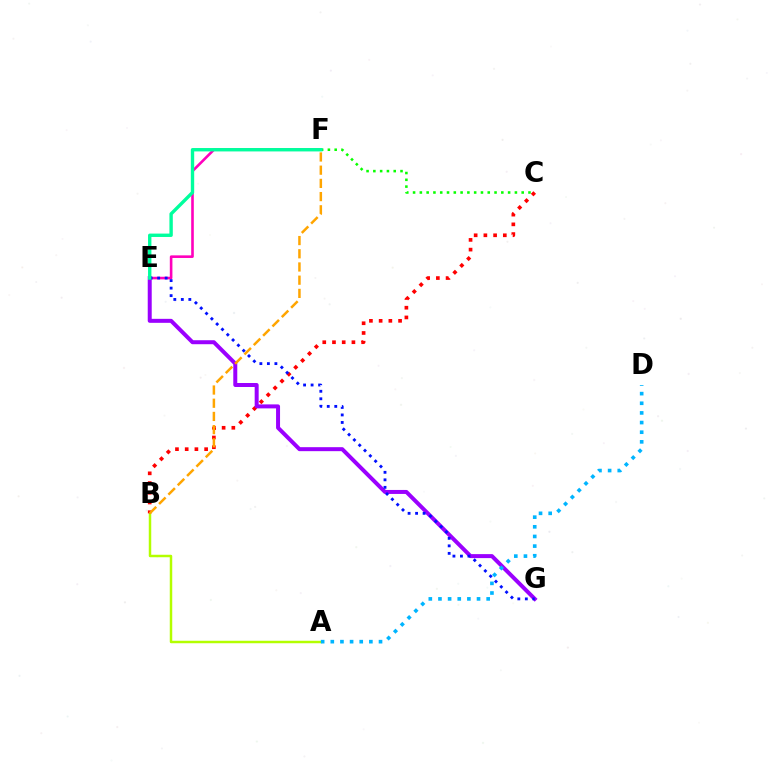{('A', 'B'): [{'color': '#b3ff00', 'line_style': 'solid', 'thickness': 1.78}], ('B', 'C'): [{'color': '#ff0000', 'line_style': 'dotted', 'thickness': 2.64}], ('E', 'F'): [{'color': '#ff00bd', 'line_style': 'solid', 'thickness': 1.88}, {'color': '#00ff9d', 'line_style': 'solid', 'thickness': 2.44}], ('C', 'F'): [{'color': '#08ff00', 'line_style': 'dotted', 'thickness': 1.84}], ('E', 'G'): [{'color': '#9b00ff', 'line_style': 'solid', 'thickness': 2.87}, {'color': '#0010ff', 'line_style': 'dotted', 'thickness': 2.04}], ('B', 'F'): [{'color': '#ffa500', 'line_style': 'dashed', 'thickness': 1.79}], ('A', 'D'): [{'color': '#00b5ff', 'line_style': 'dotted', 'thickness': 2.62}]}